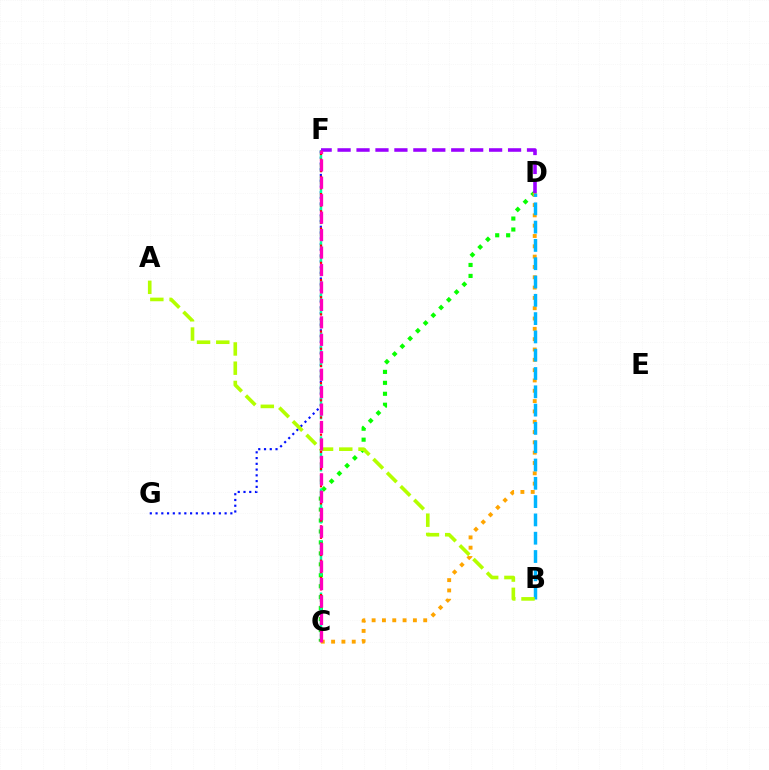{('F', 'G'): [{'color': '#0010ff', 'line_style': 'dotted', 'thickness': 1.56}], ('C', 'D'): [{'color': '#08ff00', 'line_style': 'dotted', 'thickness': 2.98}, {'color': '#ffa500', 'line_style': 'dotted', 'thickness': 2.8}], ('C', 'F'): [{'color': '#00ff9d', 'line_style': 'dashed', 'thickness': 1.77}, {'color': '#ff0000', 'line_style': 'dotted', 'thickness': 1.56}, {'color': '#ff00bd', 'line_style': 'dashed', 'thickness': 2.37}], ('B', 'D'): [{'color': '#00b5ff', 'line_style': 'dashed', 'thickness': 2.49}], ('D', 'F'): [{'color': '#9b00ff', 'line_style': 'dashed', 'thickness': 2.57}], ('A', 'B'): [{'color': '#b3ff00', 'line_style': 'dashed', 'thickness': 2.61}]}